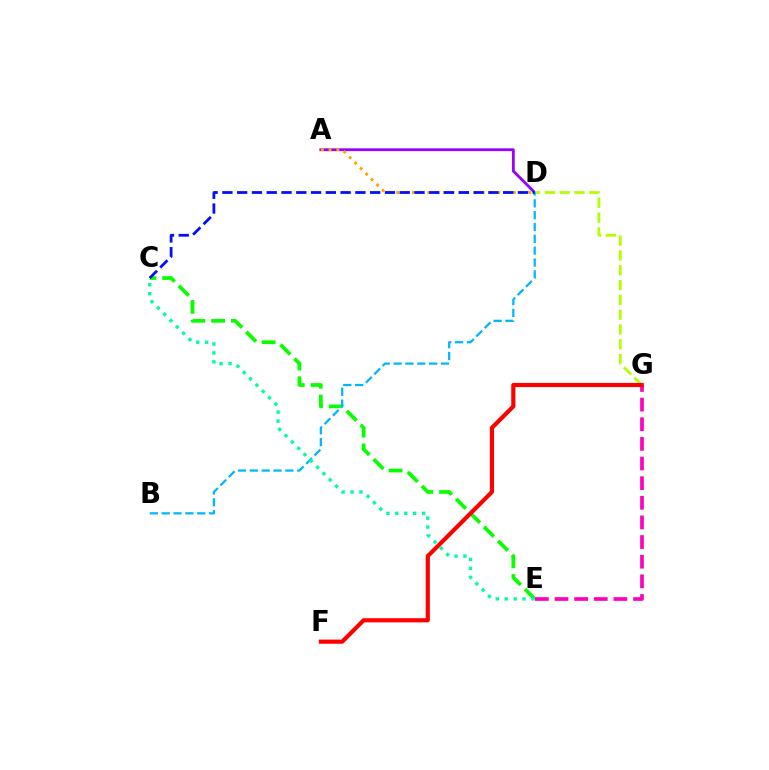{('C', 'E'): [{'color': '#08ff00', 'line_style': 'dashed', 'thickness': 2.69}, {'color': '#00ff9d', 'line_style': 'dotted', 'thickness': 2.43}], ('A', 'D'): [{'color': '#9b00ff', 'line_style': 'solid', 'thickness': 2.03}, {'color': '#ffa500', 'line_style': 'dotted', 'thickness': 2.11}], ('D', 'G'): [{'color': '#b3ff00', 'line_style': 'dashed', 'thickness': 2.01}], ('B', 'D'): [{'color': '#00b5ff', 'line_style': 'dashed', 'thickness': 1.61}], ('E', 'G'): [{'color': '#ff00bd', 'line_style': 'dashed', 'thickness': 2.67}], ('C', 'D'): [{'color': '#0010ff', 'line_style': 'dashed', 'thickness': 2.01}], ('F', 'G'): [{'color': '#ff0000', 'line_style': 'solid', 'thickness': 2.99}]}